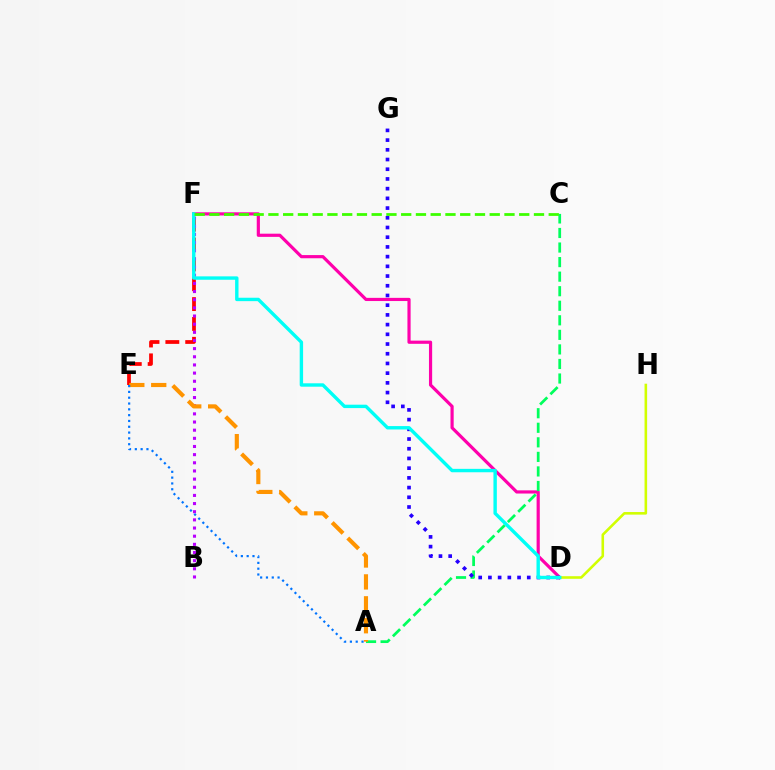{('E', 'F'): [{'color': '#ff0000', 'line_style': 'dashed', 'thickness': 2.7}], ('D', 'F'): [{'color': '#ff00ac', 'line_style': 'solid', 'thickness': 2.29}, {'color': '#00fff6', 'line_style': 'solid', 'thickness': 2.45}], ('B', 'F'): [{'color': '#b900ff', 'line_style': 'dotted', 'thickness': 2.22}], ('D', 'H'): [{'color': '#d1ff00', 'line_style': 'solid', 'thickness': 1.86}], ('A', 'C'): [{'color': '#00ff5c', 'line_style': 'dashed', 'thickness': 1.98}], ('D', 'G'): [{'color': '#2500ff', 'line_style': 'dotted', 'thickness': 2.64}], ('A', 'E'): [{'color': '#ff9400', 'line_style': 'dashed', 'thickness': 2.98}, {'color': '#0074ff', 'line_style': 'dotted', 'thickness': 1.58}], ('C', 'F'): [{'color': '#3dff00', 'line_style': 'dashed', 'thickness': 2.0}]}